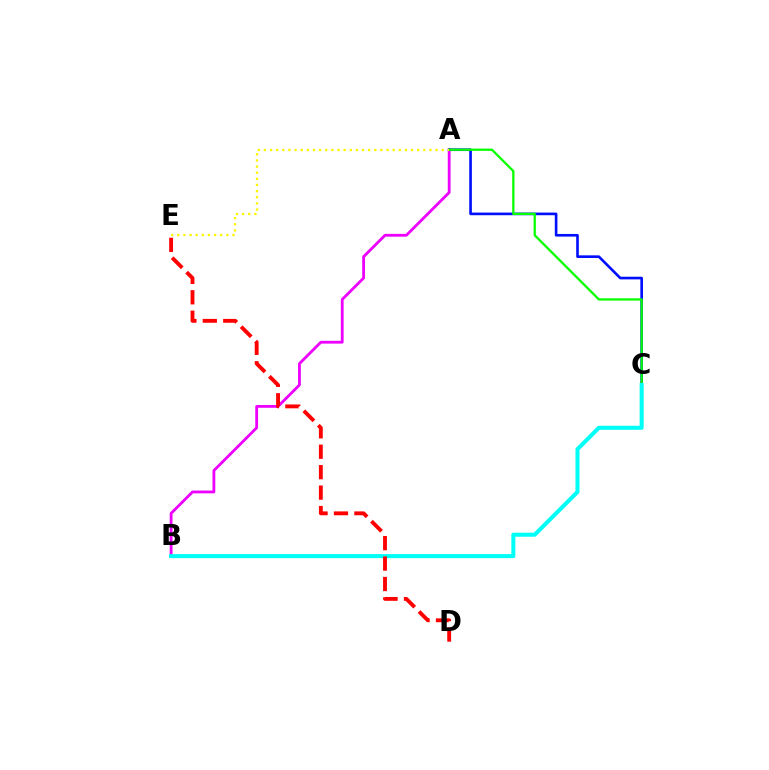{('A', 'B'): [{'color': '#ee00ff', 'line_style': 'solid', 'thickness': 2.02}], ('A', 'C'): [{'color': '#0010ff', 'line_style': 'solid', 'thickness': 1.9}, {'color': '#08ff00', 'line_style': 'solid', 'thickness': 1.64}], ('B', 'C'): [{'color': '#00fff6', 'line_style': 'solid', 'thickness': 2.91}], ('A', 'E'): [{'color': '#fcf500', 'line_style': 'dotted', 'thickness': 1.67}], ('D', 'E'): [{'color': '#ff0000', 'line_style': 'dashed', 'thickness': 2.78}]}